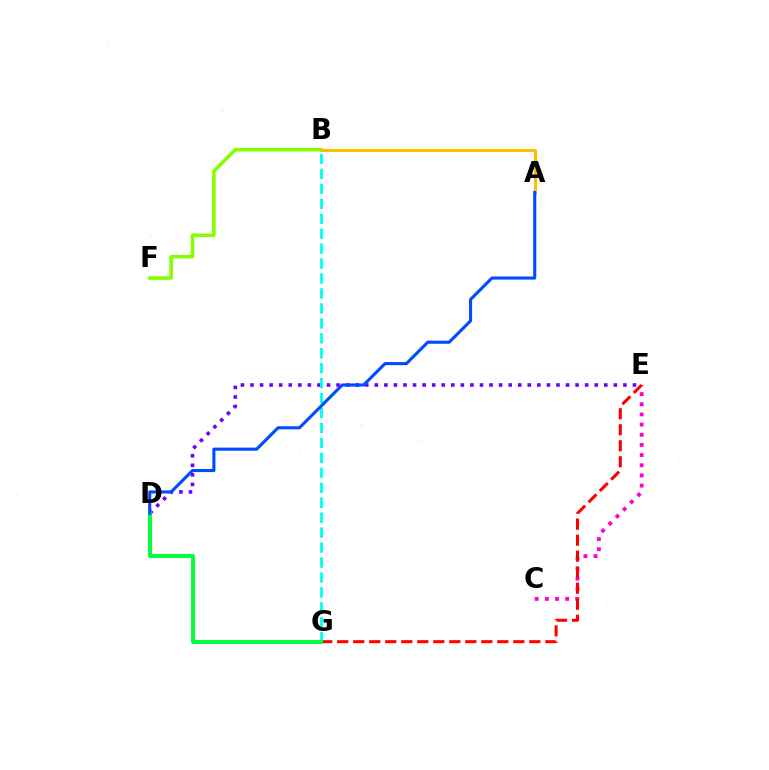{('B', 'F'): [{'color': '#84ff00', 'line_style': 'solid', 'thickness': 2.58}], ('C', 'E'): [{'color': '#ff00cf', 'line_style': 'dotted', 'thickness': 2.76}], ('D', 'E'): [{'color': '#7200ff', 'line_style': 'dotted', 'thickness': 2.6}], ('E', 'G'): [{'color': '#ff0000', 'line_style': 'dashed', 'thickness': 2.18}], ('B', 'G'): [{'color': '#00fff6', 'line_style': 'dashed', 'thickness': 2.03}], ('A', 'B'): [{'color': '#ffbd00', 'line_style': 'solid', 'thickness': 2.17}], ('D', 'G'): [{'color': '#00ff39', 'line_style': 'solid', 'thickness': 2.81}], ('A', 'D'): [{'color': '#004bff', 'line_style': 'solid', 'thickness': 2.22}]}